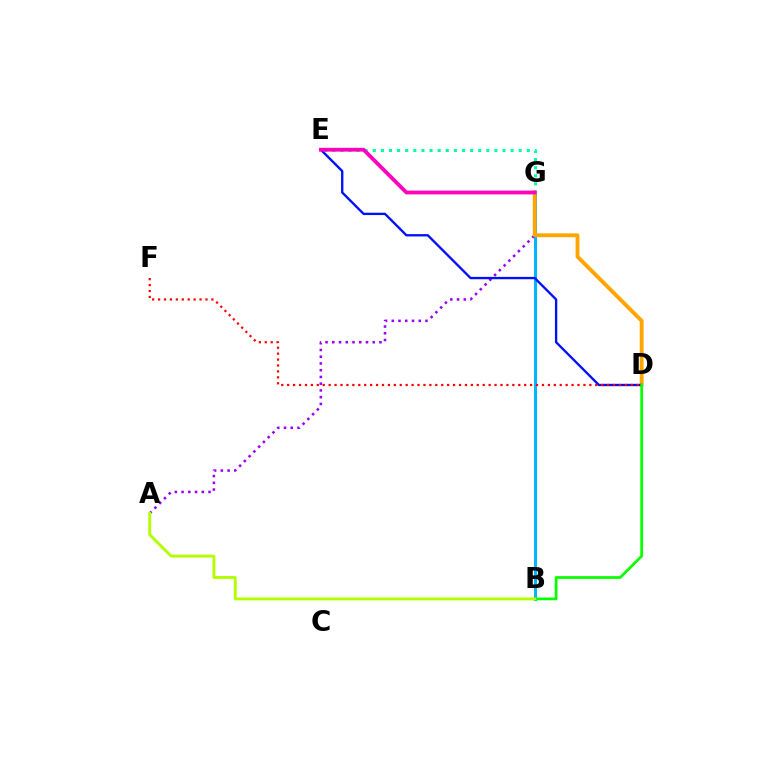{('B', 'G'): [{'color': '#00b5ff', 'line_style': 'solid', 'thickness': 2.19}], ('A', 'G'): [{'color': '#9b00ff', 'line_style': 'dotted', 'thickness': 1.83}], ('D', 'G'): [{'color': '#ffa500', 'line_style': 'solid', 'thickness': 2.77}], ('D', 'E'): [{'color': '#0010ff', 'line_style': 'solid', 'thickness': 1.69}], ('E', 'G'): [{'color': '#00ff9d', 'line_style': 'dotted', 'thickness': 2.2}, {'color': '#ff00bd', 'line_style': 'solid', 'thickness': 2.73}], ('B', 'D'): [{'color': '#08ff00', 'line_style': 'solid', 'thickness': 1.98}], ('A', 'B'): [{'color': '#b3ff00', 'line_style': 'solid', 'thickness': 2.1}], ('D', 'F'): [{'color': '#ff0000', 'line_style': 'dotted', 'thickness': 1.61}]}